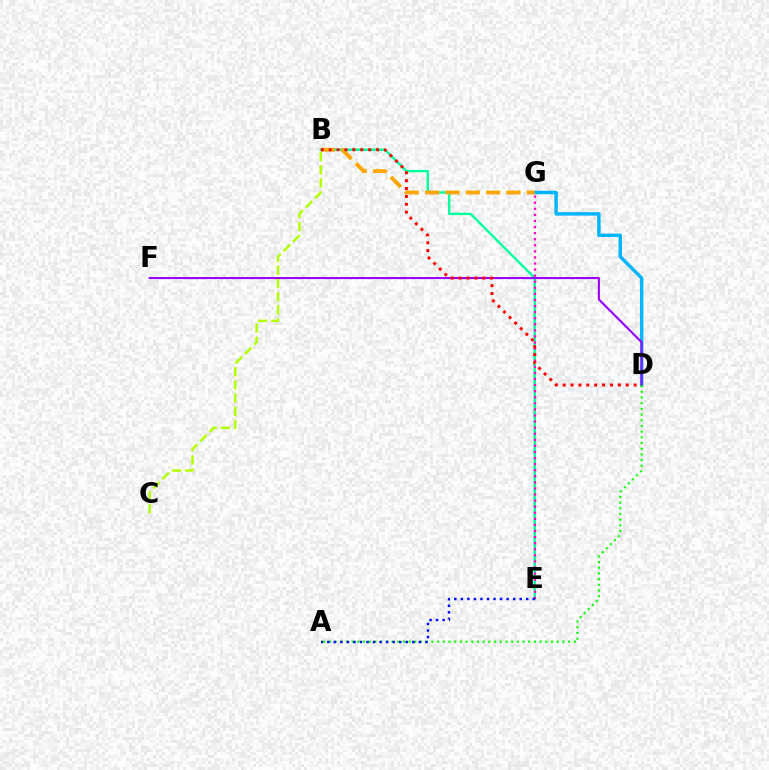{('B', 'E'): [{'color': '#00ff9d', 'line_style': 'solid', 'thickness': 1.72}], ('D', 'G'): [{'color': '#00b5ff', 'line_style': 'solid', 'thickness': 2.47}], ('B', 'G'): [{'color': '#ffa500', 'line_style': 'dashed', 'thickness': 2.76}], ('D', 'F'): [{'color': '#9b00ff', 'line_style': 'solid', 'thickness': 1.5}], ('A', 'D'): [{'color': '#08ff00', 'line_style': 'dotted', 'thickness': 1.55}], ('E', 'G'): [{'color': '#ff00bd', 'line_style': 'dotted', 'thickness': 1.65}], ('B', 'C'): [{'color': '#b3ff00', 'line_style': 'dashed', 'thickness': 1.79}], ('B', 'D'): [{'color': '#ff0000', 'line_style': 'dotted', 'thickness': 2.14}], ('A', 'E'): [{'color': '#0010ff', 'line_style': 'dotted', 'thickness': 1.78}]}